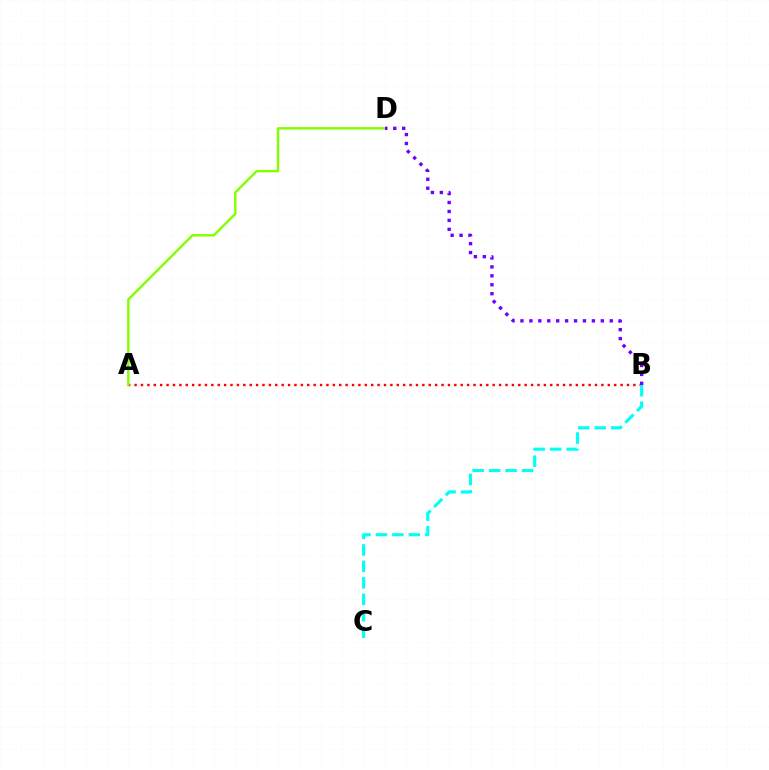{('A', 'B'): [{'color': '#ff0000', 'line_style': 'dotted', 'thickness': 1.74}], ('A', 'D'): [{'color': '#84ff00', 'line_style': 'solid', 'thickness': 1.76}], ('B', 'D'): [{'color': '#7200ff', 'line_style': 'dotted', 'thickness': 2.43}], ('B', 'C'): [{'color': '#00fff6', 'line_style': 'dashed', 'thickness': 2.24}]}